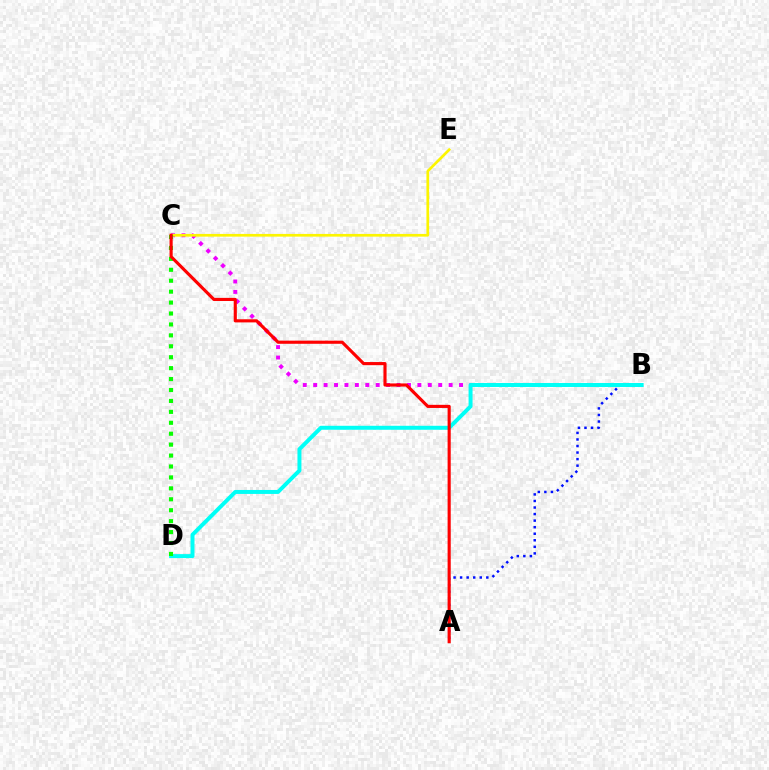{('A', 'B'): [{'color': '#0010ff', 'line_style': 'dotted', 'thickness': 1.78}], ('B', 'C'): [{'color': '#ee00ff', 'line_style': 'dotted', 'thickness': 2.83}], ('B', 'D'): [{'color': '#00fff6', 'line_style': 'solid', 'thickness': 2.86}], ('C', 'E'): [{'color': '#fcf500', 'line_style': 'solid', 'thickness': 1.94}], ('C', 'D'): [{'color': '#08ff00', 'line_style': 'dotted', 'thickness': 2.97}], ('A', 'C'): [{'color': '#ff0000', 'line_style': 'solid', 'thickness': 2.25}]}